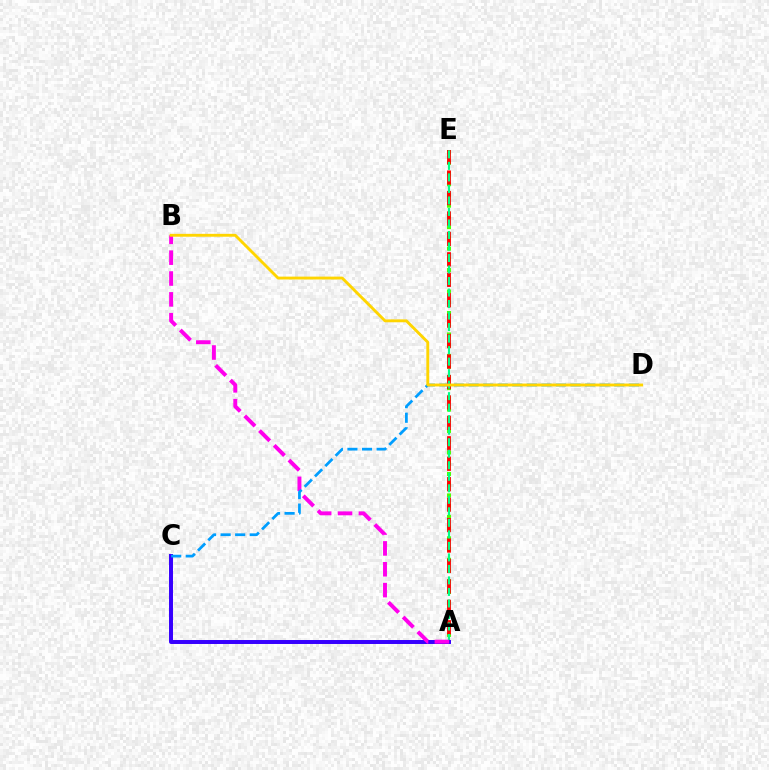{('A', 'E'): [{'color': '#4fff00', 'line_style': 'dotted', 'thickness': 2.92}, {'color': '#ff0000', 'line_style': 'dashed', 'thickness': 2.78}, {'color': '#00ff86', 'line_style': 'dashed', 'thickness': 1.56}], ('A', 'C'): [{'color': '#3700ff', 'line_style': 'solid', 'thickness': 2.85}], ('A', 'B'): [{'color': '#ff00ed', 'line_style': 'dashed', 'thickness': 2.83}], ('C', 'D'): [{'color': '#009eff', 'line_style': 'dashed', 'thickness': 1.98}], ('B', 'D'): [{'color': '#ffd500', 'line_style': 'solid', 'thickness': 2.07}]}